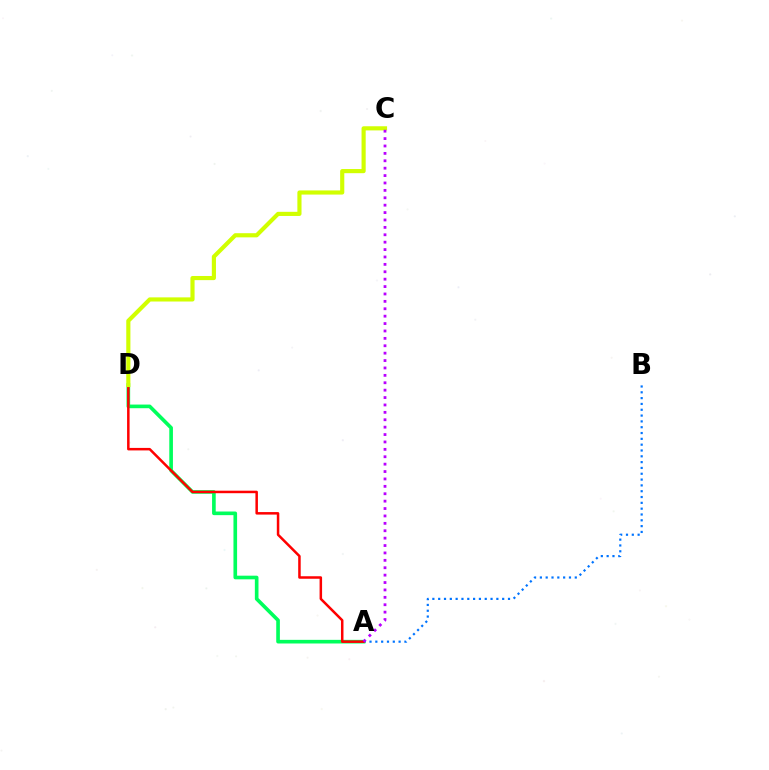{('A', 'B'): [{'color': '#0074ff', 'line_style': 'dotted', 'thickness': 1.58}], ('A', 'D'): [{'color': '#00ff5c', 'line_style': 'solid', 'thickness': 2.62}, {'color': '#ff0000', 'line_style': 'solid', 'thickness': 1.81}], ('C', 'D'): [{'color': '#d1ff00', 'line_style': 'solid', 'thickness': 2.99}], ('A', 'C'): [{'color': '#b900ff', 'line_style': 'dotted', 'thickness': 2.01}]}